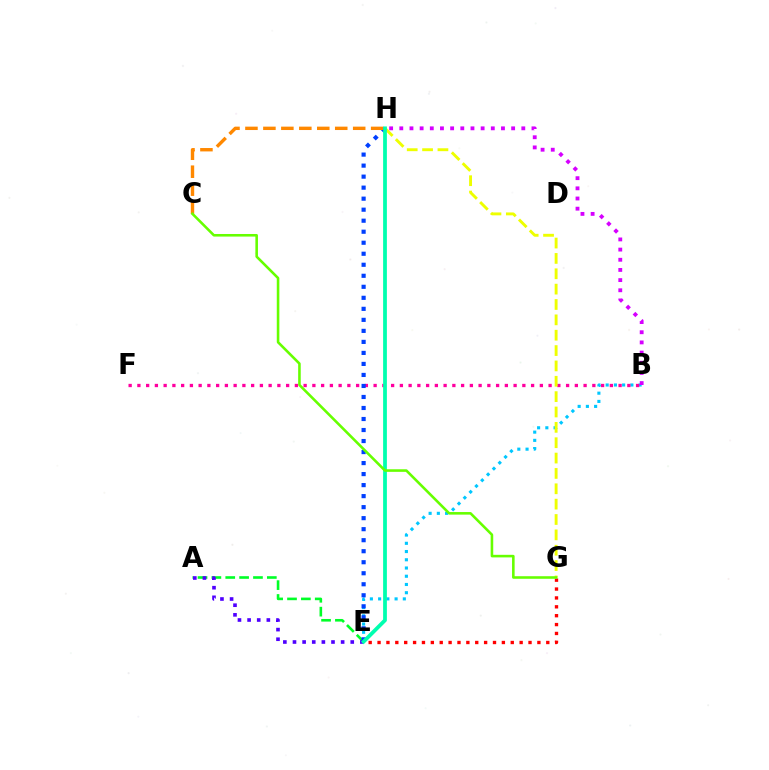{('B', 'E'): [{'color': '#00c7ff', 'line_style': 'dotted', 'thickness': 2.24}], ('A', 'E'): [{'color': '#00ff27', 'line_style': 'dashed', 'thickness': 1.88}, {'color': '#4f00ff', 'line_style': 'dotted', 'thickness': 2.62}], ('E', 'G'): [{'color': '#ff0000', 'line_style': 'dotted', 'thickness': 2.41}], ('B', 'F'): [{'color': '#ff00a0', 'line_style': 'dotted', 'thickness': 2.38}], ('G', 'H'): [{'color': '#eeff00', 'line_style': 'dashed', 'thickness': 2.09}], ('E', 'H'): [{'color': '#003fff', 'line_style': 'dotted', 'thickness': 2.99}, {'color': '#00ffaf', 'line_style': 'solid', 'thickness': 2.71}], ('C', 'H'): [{'color': '#ff8800', 'line_style': 'dashed', 'thickness': 2.44}], ('B', 'H'): [{'color': '#d600ff', 'line_style': 'dotted', 'thickness': 2.76}], ('C', 'G'): [{'color': '#66ff00', 'line_style': 'solid', 'thickness': 1.86}]}